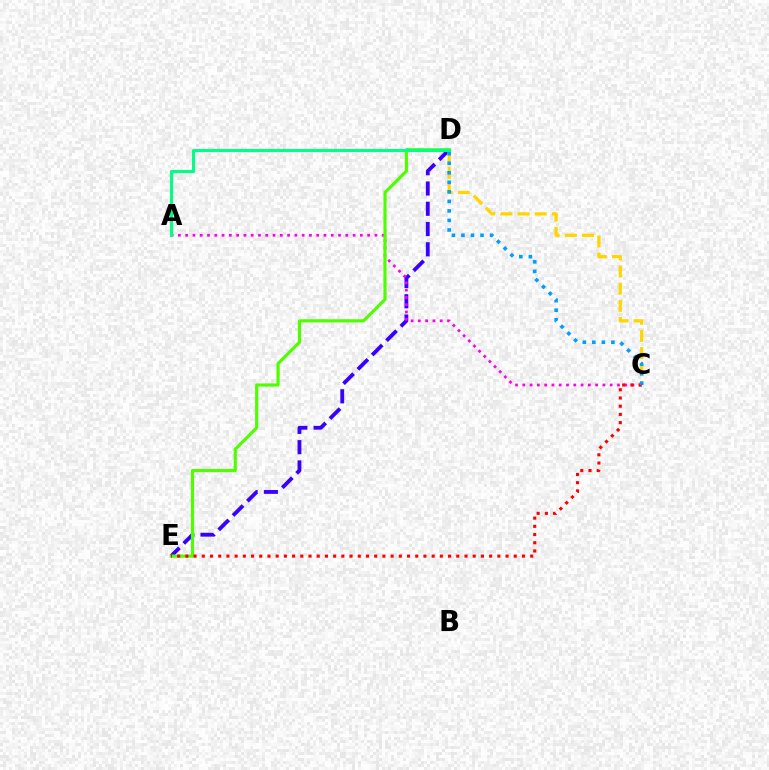{('D', 'E'): [{'color': '#3700ff', 'line_style': 'dashed', 'thickness': 2.75}, {'color': '#4fff00', 'line_style': 'solid', 'thickness': 2.28}], ('A', 'C'): [{'color': '#ff00ed', 'line_style': 'dotted', 'thickness': 1.98}], ('C', 'D'): [{'color': '#ffd500', 'line_style': 'dashed', 'thickness': 2.33}, {'color': '#009eff', 'line_style': 'dotted', 'thickness': 2.59}], ('C', 'E'): [{'color': '#ff0000', 'line_style': 'dotted', 'thickness': 2.23}], ('A', 'D'): [{'color': '#00ff86', 'line_style': 'solid', 'thickness': 2.21}]}